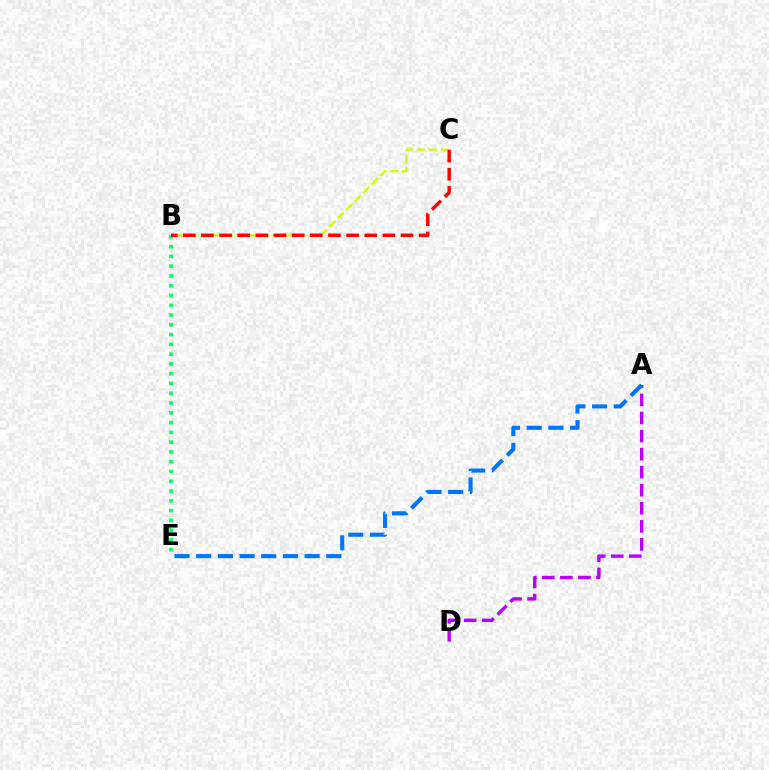{('A', 'D'): [{'color': '#b900ff', 'line_style': 'dashed', 'thickness': 2.45}], ('A', 'E'): [{'color': '#0074ff', 'line_style': 'dashed', 'thickness': 2.95}], ('B', 'E'): [{'color': '#00ff5c', 'line_style': 'dotted', 'thickness': 2.66}], ('B', 'C'): [{'color': '#d1ff00', 'line_style': 'dashed', 'thickness': 1.63}, {'color': '#ff0000', 'line_style': 'dashed', 'thickness': 2.46}]}